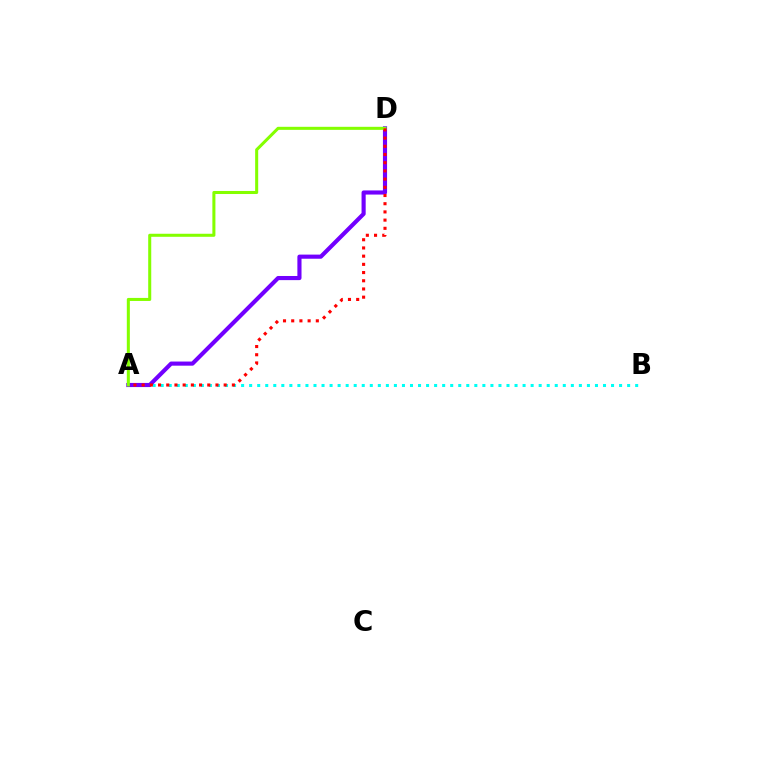{('A', 'B'): [{'color': '#00fff6', 'line_style': 'dotted', 'thickness': 2.19}], ('A', 'D'): [{'color': '#7200ff', 'line_style': 'solid', 'thickness': 2.97}, {'color': '#84ff00', 'line_style': 'solid', 'thickness': 2.19}, {'color': '#ff0000', 'line_style': 'dotted', 'thickness': 2.23}]}